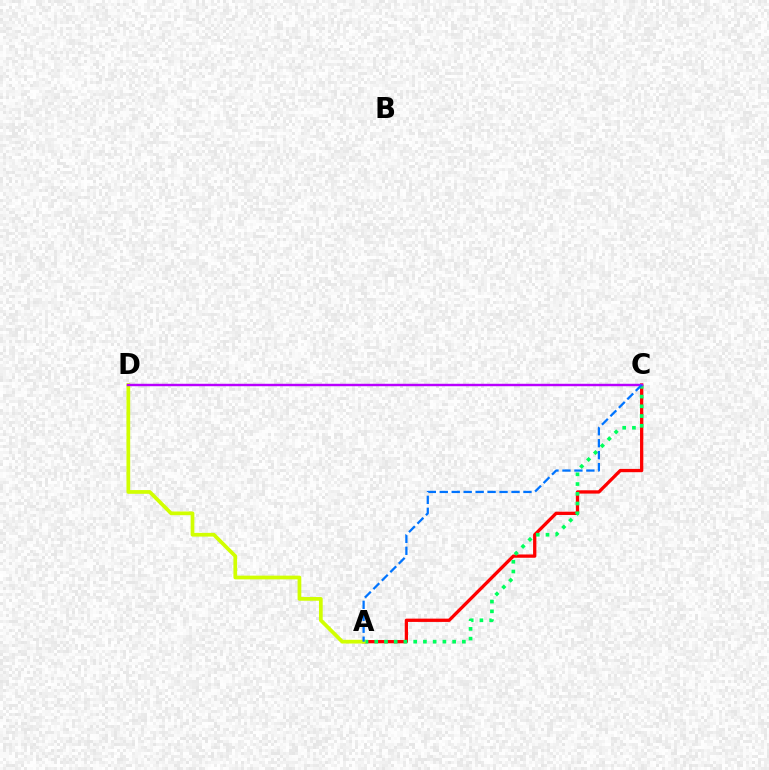{('A', 'C'): [{'color': '#ff0000', 'line_style': 'solid', 'thickness': 2.37}, {'color': '#00ff5c', 'line_style': 'dotted', 'thickness': 2.65}, {'color': '#0074ff', 'line_style': 'dashed', 'thickness': 1.62}], ('A', 'D'): [{'color': '#d1ff00', 'line_style': 'solid', 'thickness': 2.68}], ('C', 'D'): [{'color': '#b900ff', 'line_style': 'solid', 'thickness': 1.75}]}